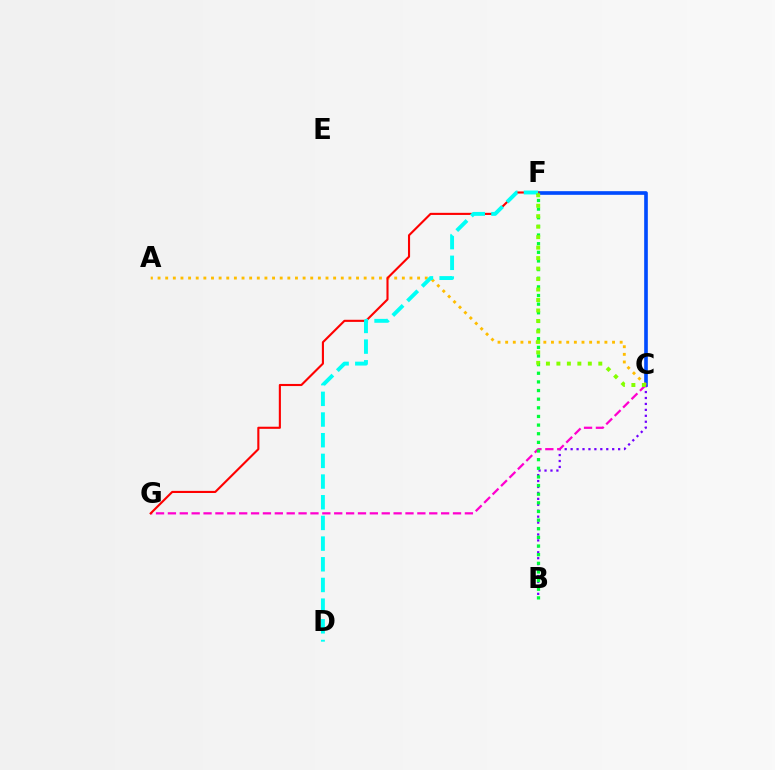{('C', 'F'): [{'color': '#004bff', 'line_style': 'solid', 'thickness': 2.63}, {'color': '#84ff00', 'line_style': 'dotted', 'thickness': 2.85}], ('B', 'C'): [{'color': '#7200ff', 'line_style': 'dotted', 'thickness': 1.61}], ('C', 'G'): [{'color': '#ff00cf', 'line_style': 'dashed', 'thickness': 1.61}], ('A', 'C'): [{'color': '#ffbd00', 'line_style': 'dotted', 'thickness': 2.07}], ('B', 'F'): [{'color': '#00ff39', 'line_style': 'dotted', 'thickness': 2.35}], ('F', 'G'): [{'color': '#ff0000', 'line_style': 'solid', 'thickness': 1.52}], ('D', 'F'): [{'color': '#00fff6', 'line_style': 'dashed', 'thickness': 2.81}]}